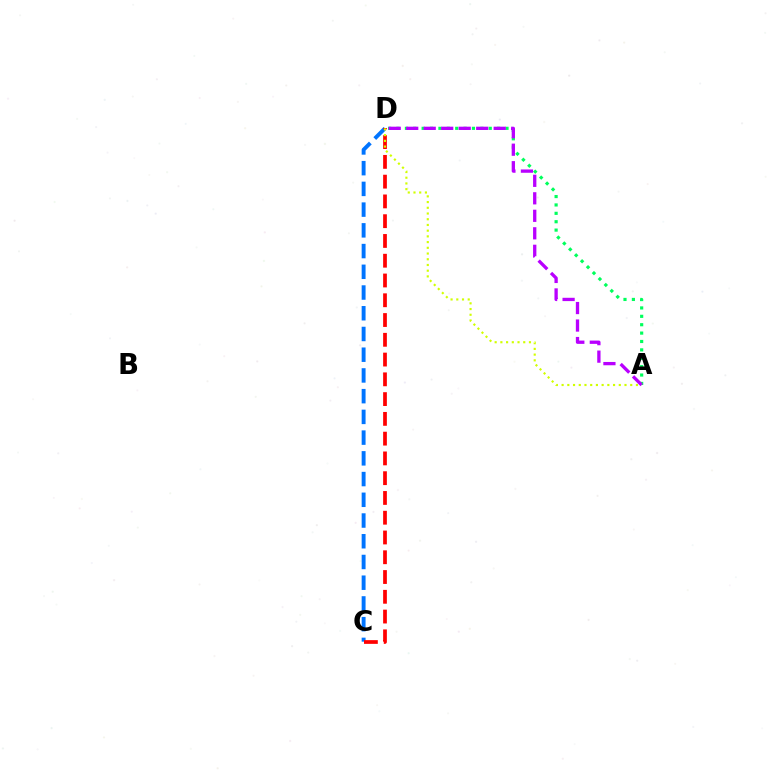{('C', 'D'): [{'color': '#0074ff', 'line_style': 'dashed', 'thickness': 2.82}, {'color': '#ff0000', 'line_style': 'dashed', 'thickness': 2.69}], ('A', 'D'): [{'color': '#00ff5c', 'line_style': 'dotted', 'thickness': 2.28}, {'color': '#b900ff', 'line_style': 'dashed', 'thickness': 2.38}, {'color': '#d1ff00', 'line_style': 'dotted', 'thickness': 1.55}]}